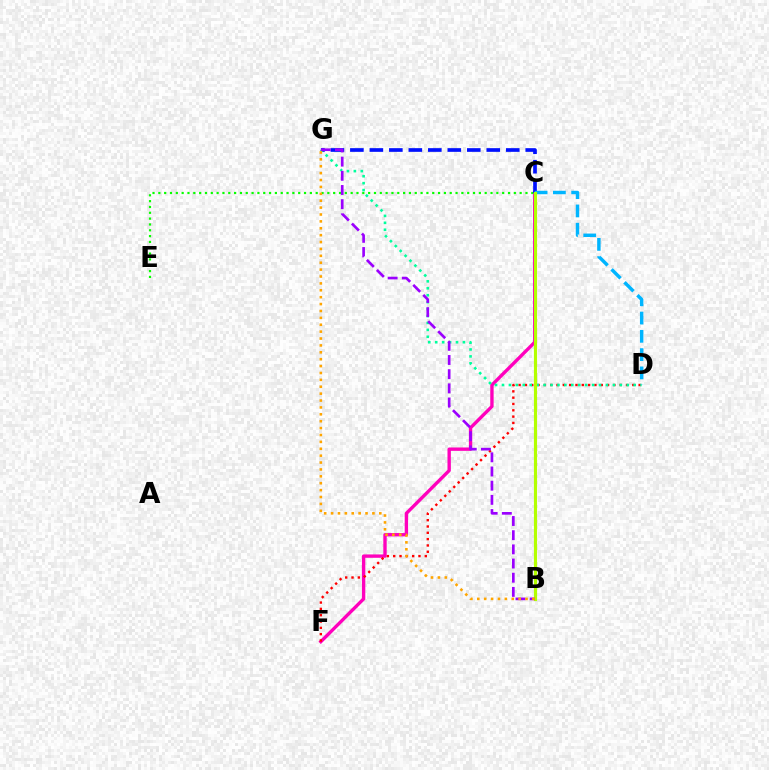{('C', 'F'): [{'color': '#ff00bd', 'line_style': 'solid', 'thickness': 2.42}], ('D', 'F'): [{'color': '#ff0000', 'line_style': 'dotted', 'thickness': 1.72}], ('C', 'E'): [{'color': '#08ff00', 'line_style': 'dotted', 'thickness': 1.58}], ('C', 'G'): [{'color': '#0010ff', 'line_style': 'dashed', 'thickness': 2.65}], ('D', 'G'): [{'color': '#00ff9d', 'line_style': 'dotted', 'thickness': 1.88}], ('C', 'D'): [{'color': '#00b5ff', 'line_style': 'dashed', 'thickness': 2.48}], ('B', 'C'): [{'color': '#b3ff00', 'line_style': 'solid', 'thickness': 2.27}], ('B', 'G'): [{'color': '#9b00ff', 'line_style': 'dashed', 'thickness': 1.93}, {'color': '#ffa500', 'line_style': 'dotted', 'thickness': 1.87}]}